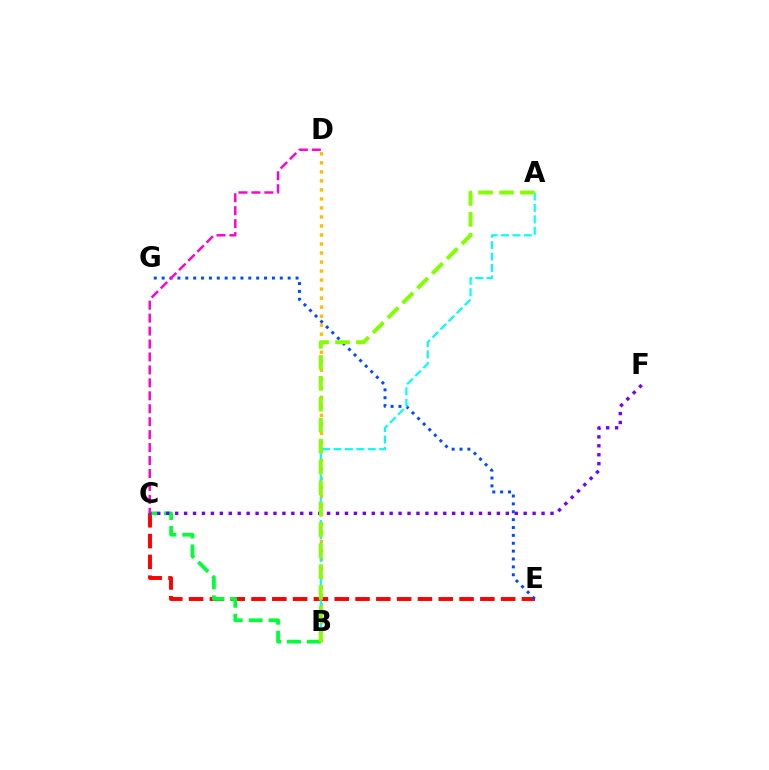{('B', 'D'): [{'color': '#ffbd00', 'line_style': 'dotted', 'thickness': 2.45}], ('C', 'E'): [{'color': '#ff0000', 'line_style': 'dashed', 'thickness': 2.83}], ('B', 'C'): [{'color': '#00ff39', 'line_style': 'dashed', 'thickness': 2.7}], ('C', 'F'): [{'color': '#7200ff', 'line_style': 'dotted', 'thickness': 2.43}], ('E', 'G'): [{'color': '#004bff', 'line_style': 'dotted', 'thickness': 2.14}], ('C', 'D'): [{'color': '#ff00cf', 'line_style': 'dashed', 'thickness': 1.76}], ('A', 'B'): [{'color': '#00fff6', 'line_style': 'dashed', 'thickness': 1.55}, {'color': '#84ff00', 'line_style': 'dashed', 'thickness': 2.84}]}